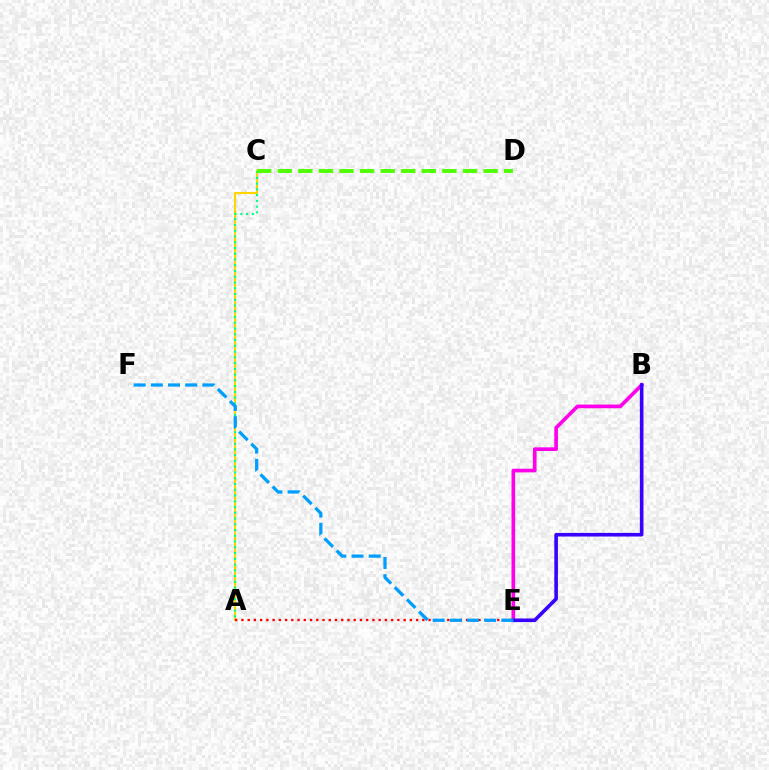{('A', 'C'): [{'color': '#ffd500', 'line_style': 'solid', 'thickness': 1.52}, {'color': '#00ff86', 'line_style': 'dotted', 'thickness': 1.56}], ('A', 'E'): [{'color': '#ff0000', 'line_style': 'dotted', 'thickness': 1.7}], ('B', 'E'): [{'color': '#ff00ed', 'line_style': 'solid', 'thickness': 2.63}, {'color': '#3700ff', 'line_style': 'solid', 'thickness': 2.59}], ('C', 'D'): [{'color': '#4fff00', 'line_style': 'dashed', 'thickness': 2.8}], ('E', 'F'): [{'color': '#009eff', 'line_style': 'dashed', 'thickness': 2.33}]}